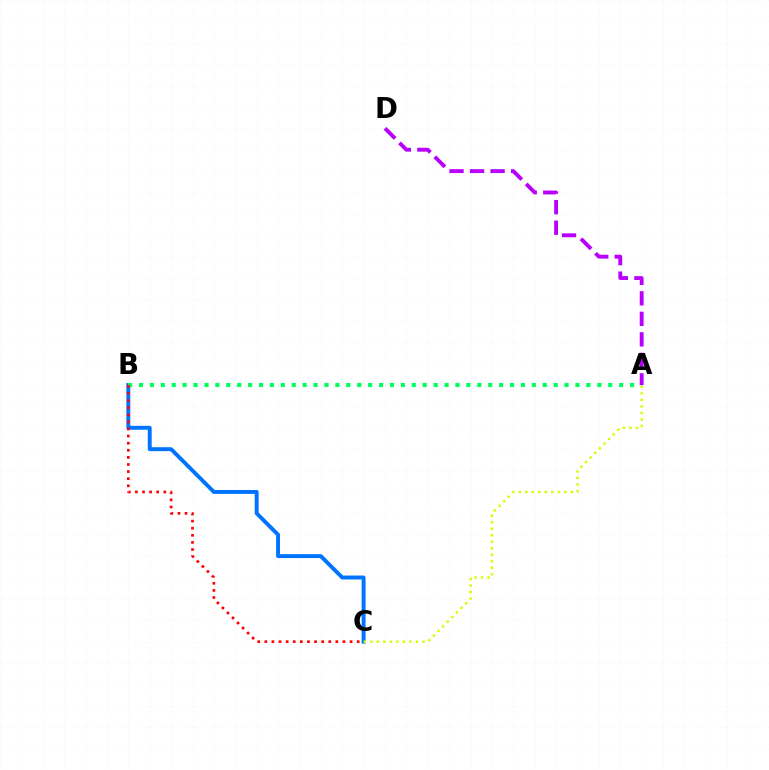{('B', 'C'): [{'color': '#0074ff', 'line_style': 'solid', 'thickness': 2.83}, {'color': '#ff0000', 'line_style': 'dotted', 'thickness': 1.93}], ('A', 'B'): [{'color': '#00ff5c', 'line_style': 'dotted', 'thickness': 2.97}], ('A', 'D'): [{'color': '#b900ff', 'line_style': 'dashed', 'thickness': 2.79}], ('A', 'C'): [{'color': '#d1ff00', 'line_style': 'dotted', 'thickness': 1.77}]}